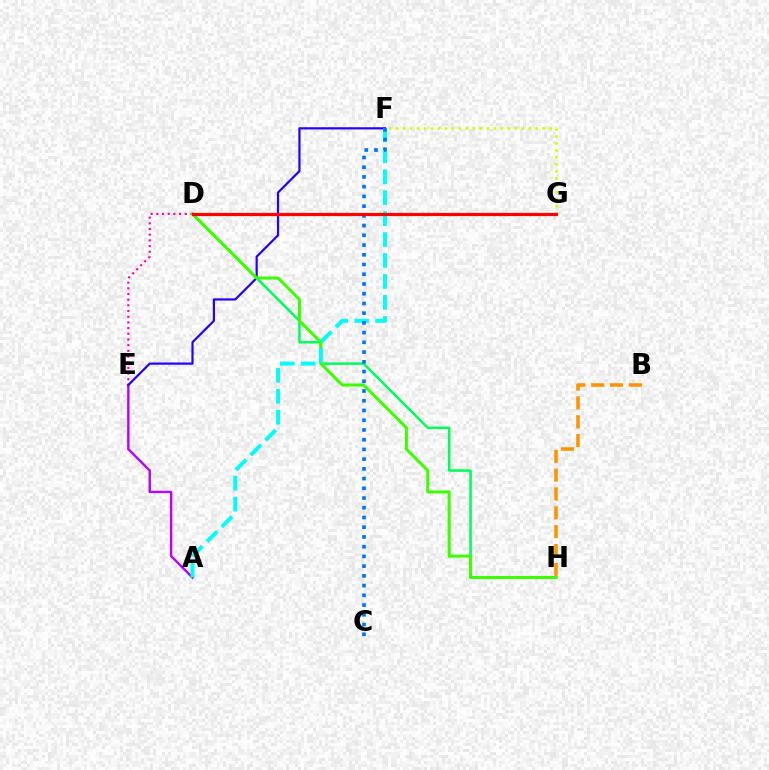{('F', 'G'): [{'color': '#d1ff00', 'line_style': 'dotted', 'thickness': 1.89}], ('B', 'H'): [{'color': '#ff9400', 'line_style': 'dashed', 'thickness': 2.56}], ('D', 'E'): [{'color': '#ff00ac', 'line_style': 'dotted', 'thickness': 1.54}], ('A', 'E'): [{'color': '#b900ff', 'line_style': 'solid', 'thickness': 1.72}], ('E', 'F'): [{'color': '#2500ff', 'line_style': 'solid', 'thickness': 1.59}], ('D', 'H'): [{'color': '#00ff5c', 'line_style': 'solid', 'thickness': 1.83}, {'color': '#3dff00', 'line_style': 'solid', 'thickness': 2.19}], ('A', 'F'): [{'color': '#00fff6', 'line_style': 'dashed', 'thickness': 2.84}], ('C', 'F'): [{'color': '#0074ff', 'line_style': 'dotted', 'thickness': 2.64}], ('D', 'G'): [{'color': '#ff0000', 'line_style': 'solid', 'thickness': 2.33}]}